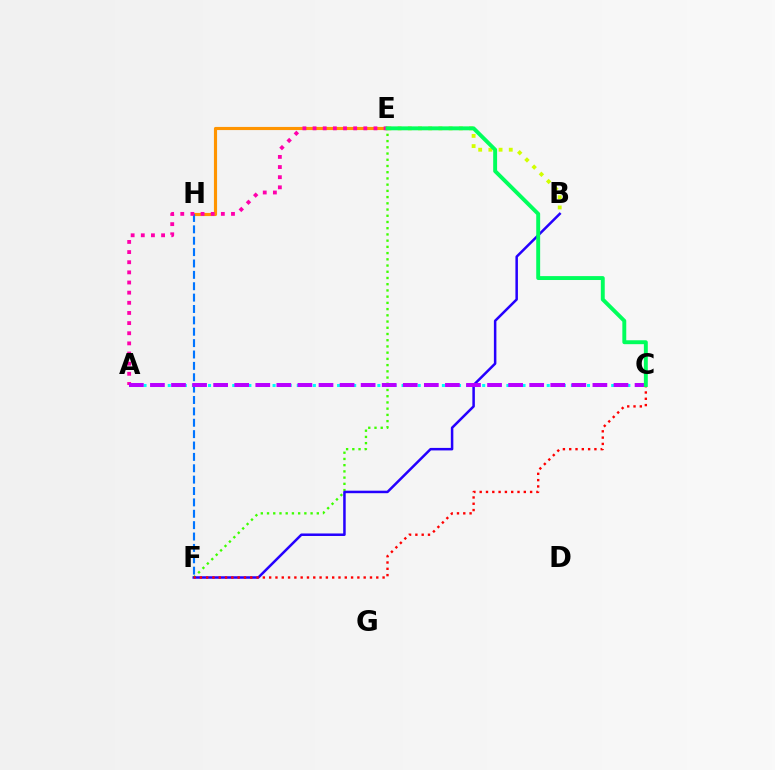{('E', 'F'): [{'color': '#3dff00', 'line_style': 'dotted', 'thickness': 1.69}], ('B', 'F'): [{'color': '#2500ff', 'line_style': 'solid', 'thickness': 1.81}], ('E', 'H'): [{'color': '#ff9400', 'line_style': 'solid', 'thickness': 2.26}], ('B', 'E'): [{'color': '#d1ff00', 'line_style': 'dotted', 'thickness': 2.77}], ('F', 'H'): [{'color': '#0074ff', 'line_style': 'dashed', 'thickness': 1.55}], ('C', 'F'): [{'color': '#ff0000', 'line_style': 'dotted', 'thickness': 1.71}], ('A', 'C'): [{'color': '#00fff6', 'line_style': 'dotted', 'thickness': 2.19}, {'color': '#b900ff', 'line_style': 'dashed', 'thickness': 2.86}], ('A', 'E'): [{'color': '#ff00ac', 'line_style': 'dotted', 'thickness': 2.76}], ('C', 'E'): [{'color': '#00ff5c', 'line_style': 'solid', 'thickness': 2.82}]}